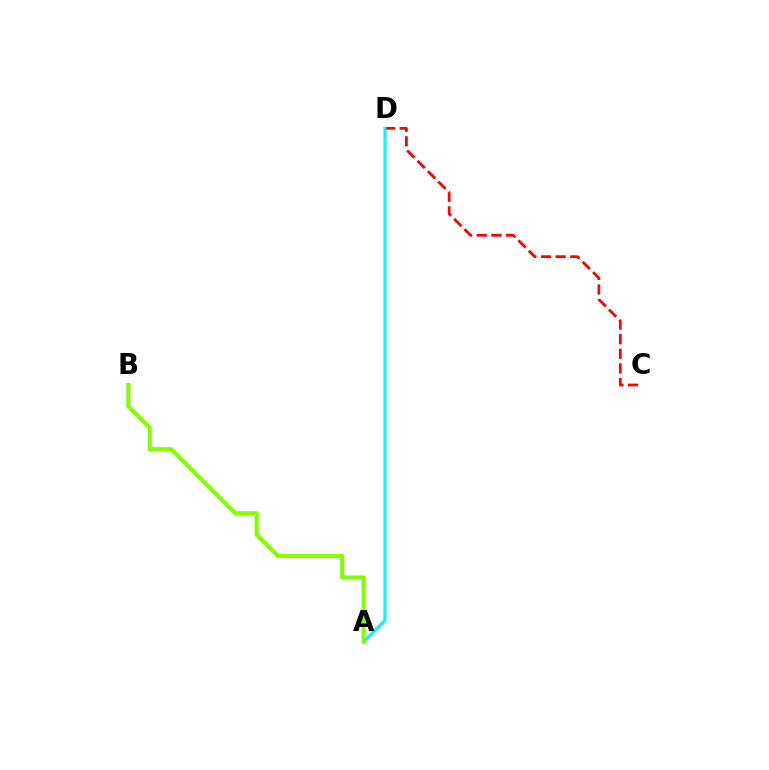{('A', 'D'): [{'color': '#7200ff', 'line_style': 'solid', 'thickness': 1.66}, {'color': '#00fff6', 'line_style': 'solid', 'thickness': 2.02}], ('C', 'D'): [{'color': '#ff0000', 'line_style': 'dashed', 'thickness': 1.99}], ('A', 'B'): [{'color': '#84ff00', 'line_style': 'solid', 'thickness': 2.96}]}